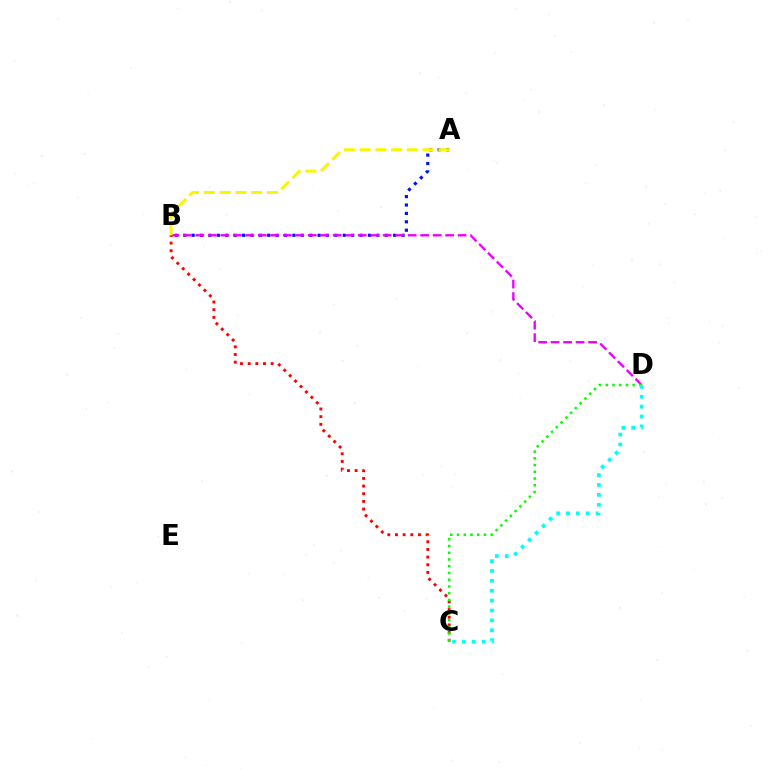{('A', 'B'): [{'color': '#0010ff', 'line_style': 'dotted', 'thickness': 2.28}, {'color': '#fcf500', 'line_style': 'dashed', 'thickness': 2.14}], ('B', 'D'): [{'color': '#ee00ff', 'line_style': 'dashed', 'thickness': 1.7}], ('B', 'C'): [{'color': '#ff0000', 'line_style': 'dotted', 'thickness': 2.08}], ('C', 'D'): [{'color': '#08ff00', 'line_style': 'dotted', 'thickness': 1.83}, {'color': '#00fff6', 'line_style': 'dotted', 'thickness': 2.68}]}